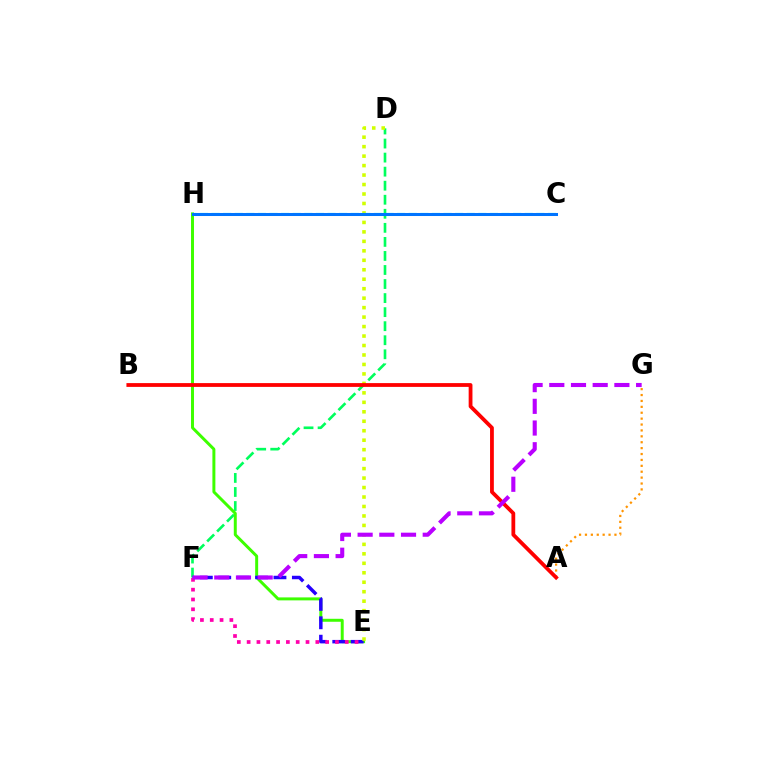{('D', 'F'): [{'color': '#00ff5c', 'line_style': 'dashed', 'thickness': 1.91}], ('E', 'H'): [{'color': '#3dff00', 'line_style': 'solid', 'thickness': 2.14}], ('A', 'G'): [{'color': '#ff9400', 'line_style': 'dotted', 'thickness': 1.6}], ('E', 'F'): [{'color': '#2500ff', 'line_style': 'dashed', 'thickness': 2.5}, {'color': '#ff00ac', 'line_style': 'dotted', 'thickness': 2.67}], ('D', 'E'): [{'color': '#d1ff00', 'line_style': 'dotted', 'thickness': 2.57}], ('A', 'B'): [{'color': '#ff0000', 'line_style': 'solid', 'thickness': 2.73}], ('C', 'H'): [{'color': '#00fff6', 'line_style': 'dashed', 'thickness': 1.58}, {'color': '#0074ff', 'line_style': 'solid', 'thickness': 2.18}], ('F', 'G'): [{'color': '#b900ff', 'line_style': 'dashed', 'thickness': 2.95}]}